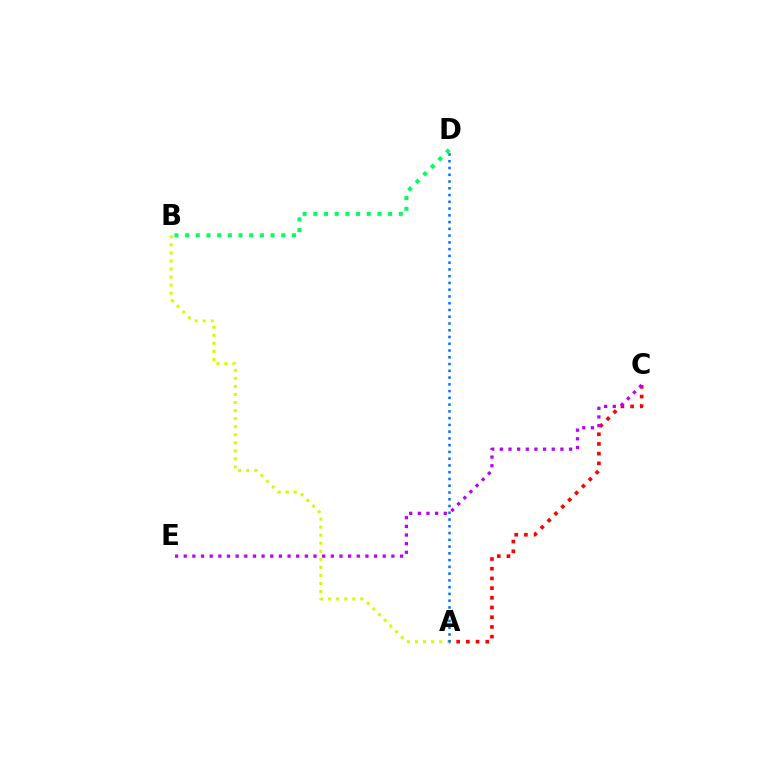{('B', 'D'): [{'color': '#00ff5c', 'line_style': 'dotted', 'thickness': 2.9}], ('A', 'C'): [{'color': '#ff0000', 'line_style': 'dotted', 'thickness': 2.64}], ('A', 'B'): [{'color': '#d1ff00', 'line_style': 'dotted', 'thickness': 2.19}], ('C', 'E'): [{'color': '#b900ff', 'line_style': 'dotted', 'thickness': 2.35}], ('A', 'D'): [{'color': '#0074ff', 'line_style': 'dotted', 'thickness': 1.84}]}